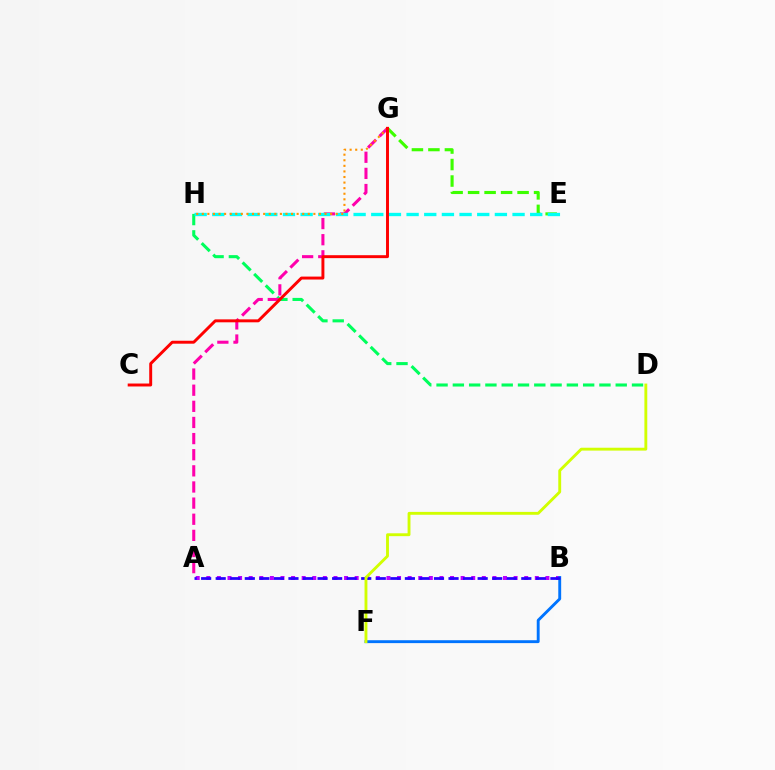{('D', 'H'): [{'color': '#00ff5c', 'line_style': 'dashed', 'thickness': 2.21}], ('E', 'G'): [{'color': '#3dff00', 'line_style': 'dashed', 'thickness': 2.24}], ('A', 'B'): [{'color': '#b900ff', 'line_style': 'dotted', 'thickness': 2.88}, {'color': '#2500ff', 'line_style': 'dashed', 'thickness': 1.98}], ('A', 'G'): [{'color': '#ff00ac', 'line_style': 'dashed', 'thickness': 2.19}], ('E', 'H'): [{'color': '#00fff6', 'line_style': 'dashed', 'thickness': 2.4}], ('B', 'F'): [{'color': '#0074ff', 'line_style': 'solid', 'thickness': 2.08}], ('G', 'H'): [{'color': '#ff9400', 'line_style': 'dotted', 'thickness': 1.52}], ('C', 'G'): [{'color': '#ff0000', 'line_style': 'solid', 'thickness': 2.12}], ('D', 'F'): [{'color': '#d1ff00', 'line_style': 'solid', 'thickness': 2.07}]}